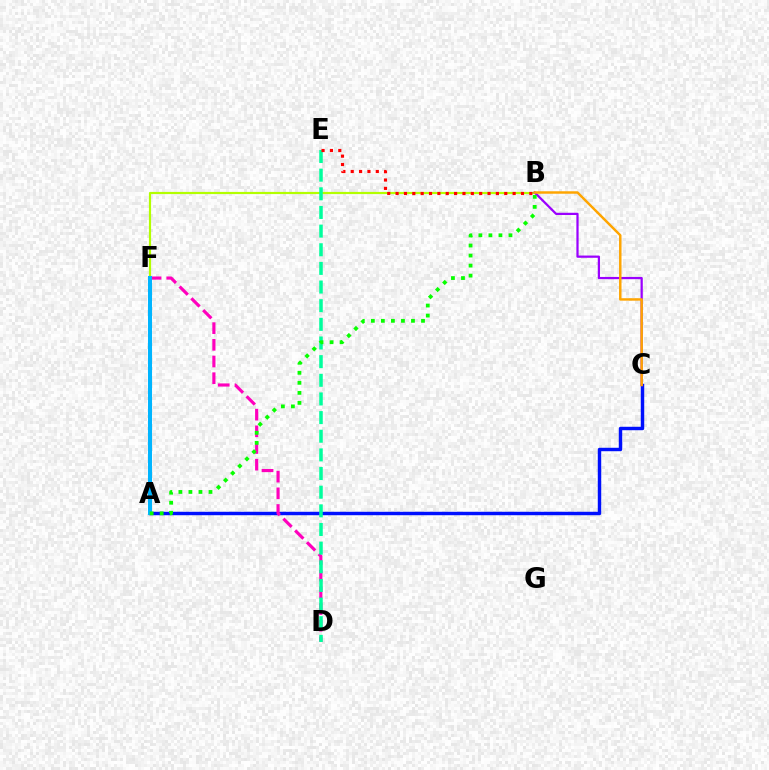{('B', 'F'): [{'color': '#b3ff00', 'line_style': 'solid', 'thickness': 1.57}], ('A', 'C'): [{'color': '#0010ff', 'line_style': 'solid', 'thickness': 2.48}], ('D', 'F'): [{'color': '#ff00bd', 'line_style': 'dashed', 'thickness': 2.27}], ('D', 'E'): [{'color': '#00ff9d', 'line_style': 'dashed', 'thickness': 2.53}], ('B', 'C'): [{'color': '#9b00ff', 'line_style': 'solid', 'thickness': 1.61}, {'color': '#ffa500', 'line_style': 'solid', 'thickness': 1.77}], ('A', 'F'): [{'color': '#00b5ff', 'line_style': 'solid', 'thickness': 2.91}], ('B', 'E'): [{'color': '#ff0000', 'line_style': 'dotted', 'thickness': 2.27}], ('A', 'B'): [{'color': '#08ff00', 'line_style': 'dotted', 'thickness': 2.73}]}